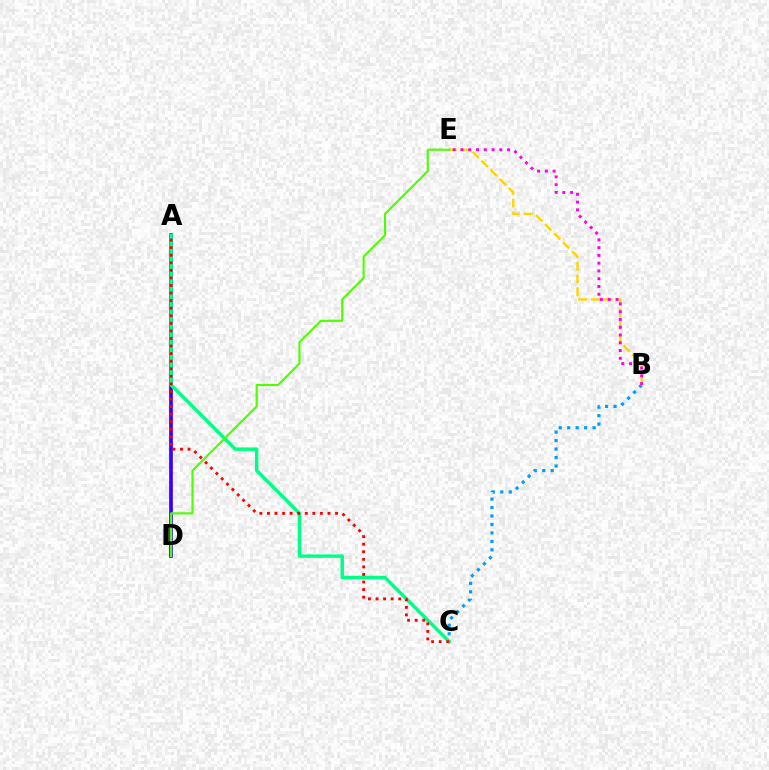{('B', 'C'): [{'color': '#009eff', 'line_style': 'dotted', 'thickness': 2.3}], ('B', 'E'): [{'color': '#ffd500', 'line_style': 'dashed', 'thickness': 1.73}, {'color': '#ff00ed', 'line_style': 'dotted', 'thickness': 2.11}], ('A', 'D'): [{'color': '#3700ff', 'line_style': 'solid', 'thickness': 2.66}], ('A', 'C'): [{'color': '#00ff86', 'line_style': 'solid', 'thickness': 2.47}, {'color': '#ff0000', 'line_style': 'dotted', 'thickness': 2.06}], ('D', 'E'): [{'color': '#4fff00', 'line_style': 'solid', 'thickness': 1.53}]}